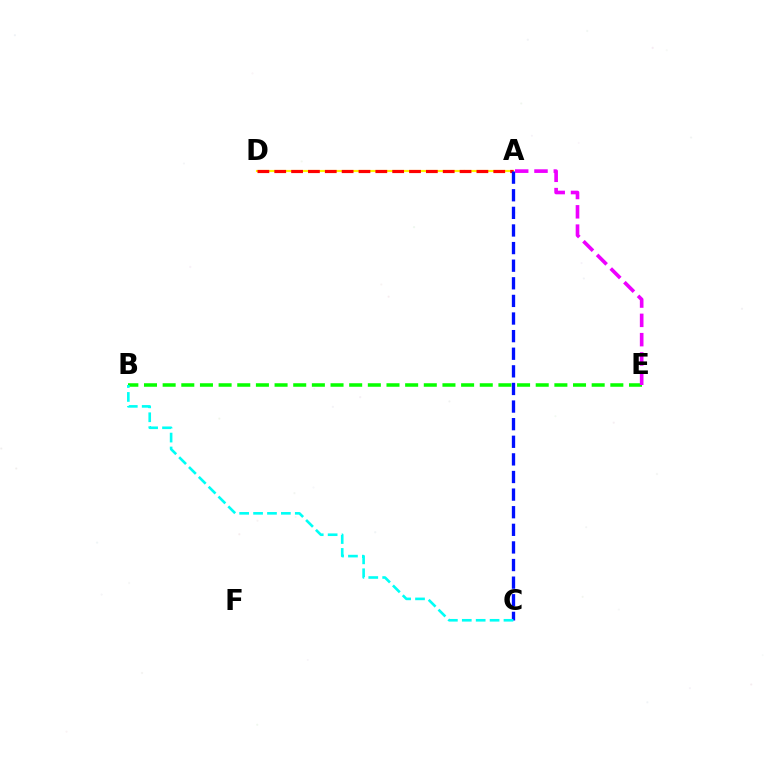{('A', 'D'): [{'color': '#fcf500', 'line_style': 'solid', 'thickness': 1.54}, {'color': '#ff0000', 'line_style': 'dashed', 'thickness': 2.29}], ('B', 'E'): [{'color': '#08ff00', 'line_style': 'dashed', 'thickness': 2.53}], ('A', 'C'): [{'color': '#0010ff', 'line_style': 'dashed', 'thickness': 2.39}], ('B', 'C'): [{'color': '#00fff6', 'line_style': 'dashed', 'thickness': 1.89}], ('A', 'E'): [{'color': '#ee00ff', 'line_style': 'dashed', 'thickness': 2.62}]}